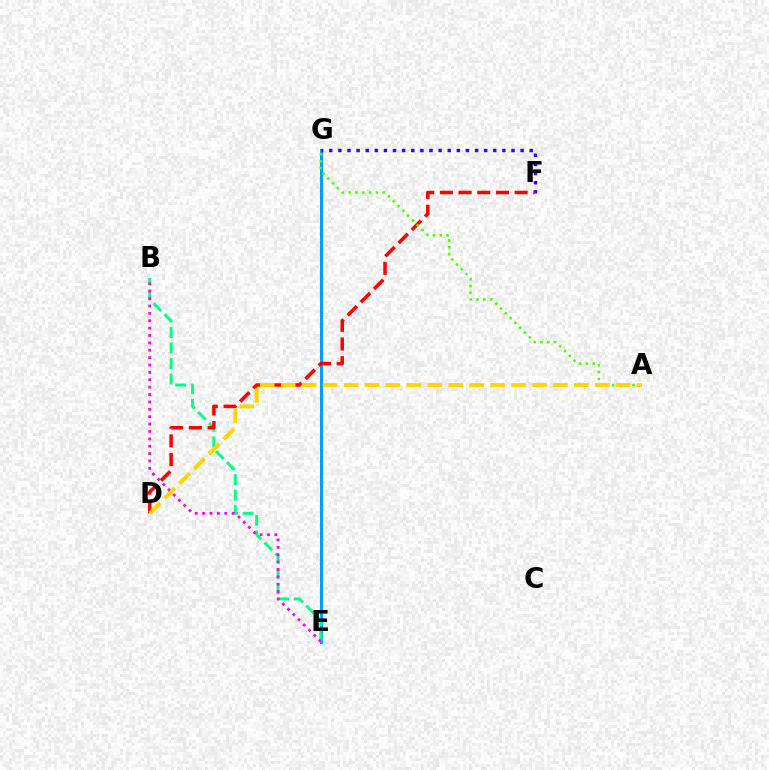{('E', 'G'): [{'color': '#009eff', 'line_style': 'solid', 'thickness': 2.17}], ('F', 'G'): [{'color': '#3700ff', 'line_style': 'dotted', 'thickness': 2.48}], ('B', 'E'): [{'color': '#00ff86', 'line_style': 'dashed', 'thickness': 2.11}, {'color': '#ff00ed', 'line_style': 'dotted', 'thickness': 2.0}], ('D', 'F'): [{'color': '#ff0000', 'line_style': 'dashed', 'thickness': 2.54}], ('A', 'G'): [{'color': '#4fff00', 'line_style': 'dotted', 'thickness': 1.85}], ('A', 'D'): [{'color': '#ffd500', 'line_style': 'dashed', 'thickness': 2.84}]}